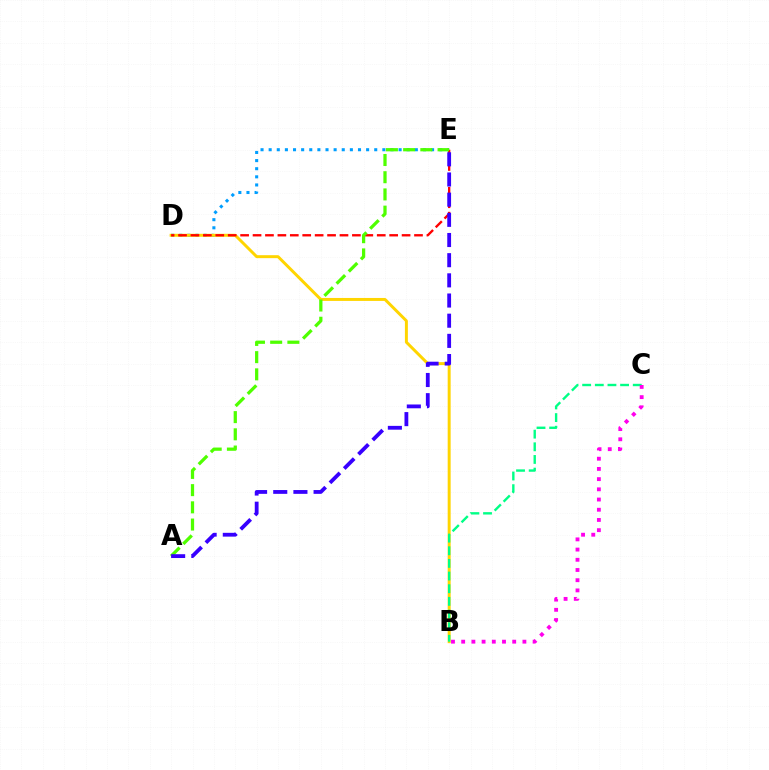{('D', 'E'): [{'color': '#009eff', 'line_style': 'dotted', 'thickness': 2.21}, {'color': '#ff0000', 'line_style': 'dashed', 'thickness': 1.69}], ('B', 'D'): [{'color': '#ffd500', 'line_style': 'solid', 'thickness': 2.13}], ('B', 'C'): [{'color': '#00ff86', 'line_style': 'dashed', 'thickness': 1.72}, {'color': '#ff00ed', 'line_style': 'dotted', 'thickness': 2.77}], ('A', 'E'): [{'color': '#4fff00', 'line_style': 'dashed', 'thickness': 2.34}, {'color': '#3700ff', 'line_style': 'dashed', 'thickness': 2.74}]}